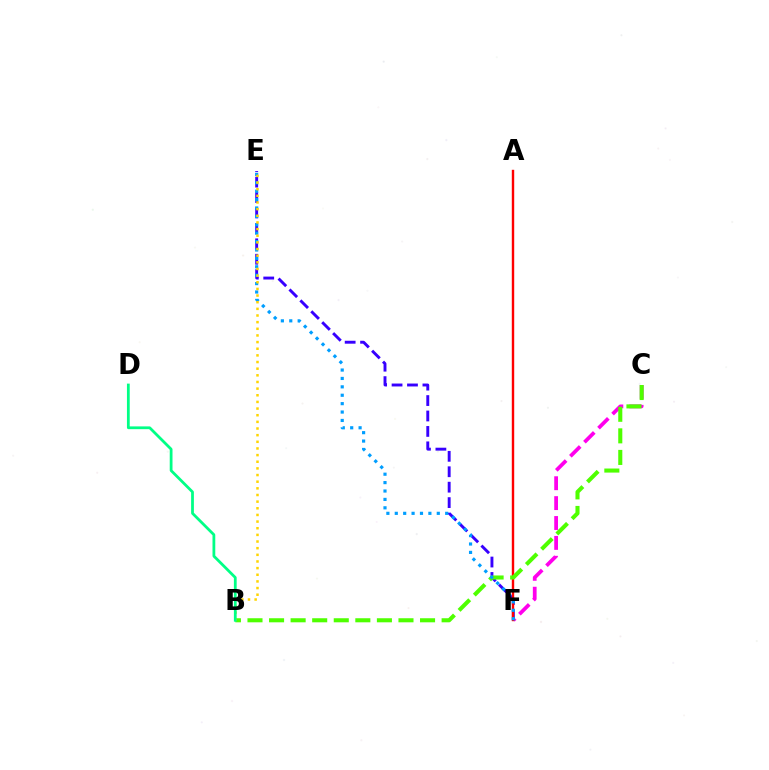{('C', 'F'): [{'color': '#ff00ed', 'line_style': 'dashed', 'thickness': 2.7}], ('E', 'F'): [{'color': '#3700ff', 'line_style': 'dashed', 'thickness': 2.1}, {'color': '#009eff', 'line_style': 'dotted', 'thickness': 2.28}], ('A', 'F'): [{'color': '#ff0000', 'line_style': 'solid', 'thickness': 1.73}], ('B', 'C'): [{'color': '#4fff00', 'line_style': 'dashed', 'thickness': 2.93}], ('B', 'E'): [{'color': '#ffd500', 'line_style': 'dotted', 'thickness': 1.81}], ('B', 'D'): [{'color': '#00ff86', 'line_style': 'solid', 'thickness': 2.0}]}